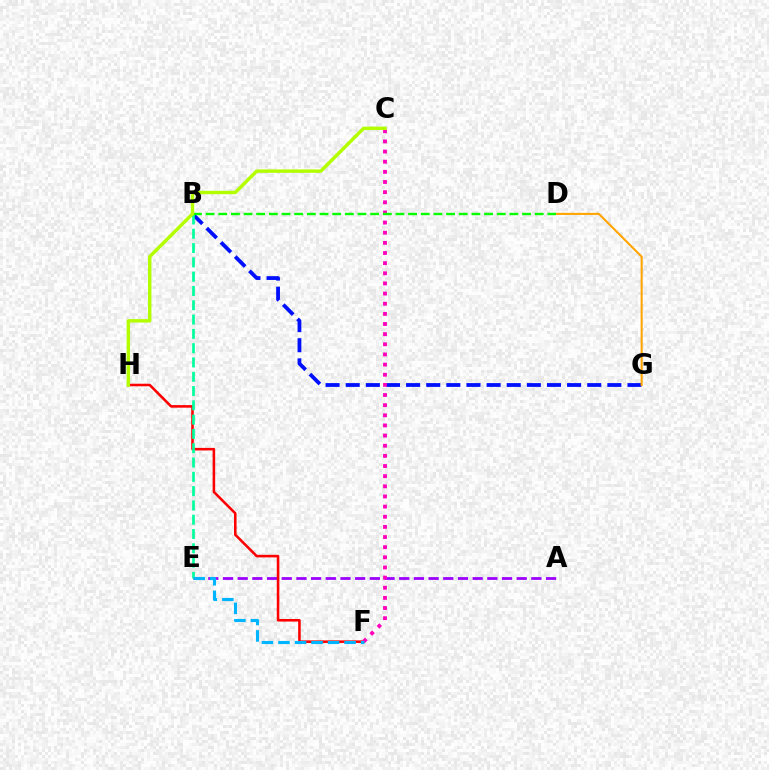{('B', 'G'): [{'color': '#0010ff', 'line_style': 'dashed', 'thickness': 2.73}], ('A', 'E'): [{'color': '#9b00ff', 'line_style': 'dashed', 'thickness': 1.99}], ('F', 'H'): [{'color': '#ff0000', 'line_style': 'solid', 'thickness': 1.85}], ('B', 'E'): [{'color': '#00ff9d', 'line_style': 'dashed', 'thickness': 1.94}], ('D', 'G'): [{'color': '#ffa500', 'line_style': 'solid', 'thickness': 1.52}], ('C', 'F'): [{'color': '#ff00bd', 'line_style': 'dotted', 'thickness': 2.76}], ('B', 'D'): [{'color': '#08ff00', 'line_style': 'dashed', 'thickness': 1.72}], ('E', 'F'): [{'color': '#00b5ff', 'line_style': 'dashed', 'thickness': 2.24}], ('C', 'H'): [{'color': '#b3ff00', 'line_style': 'solid', 'thickness': 2.47}]}